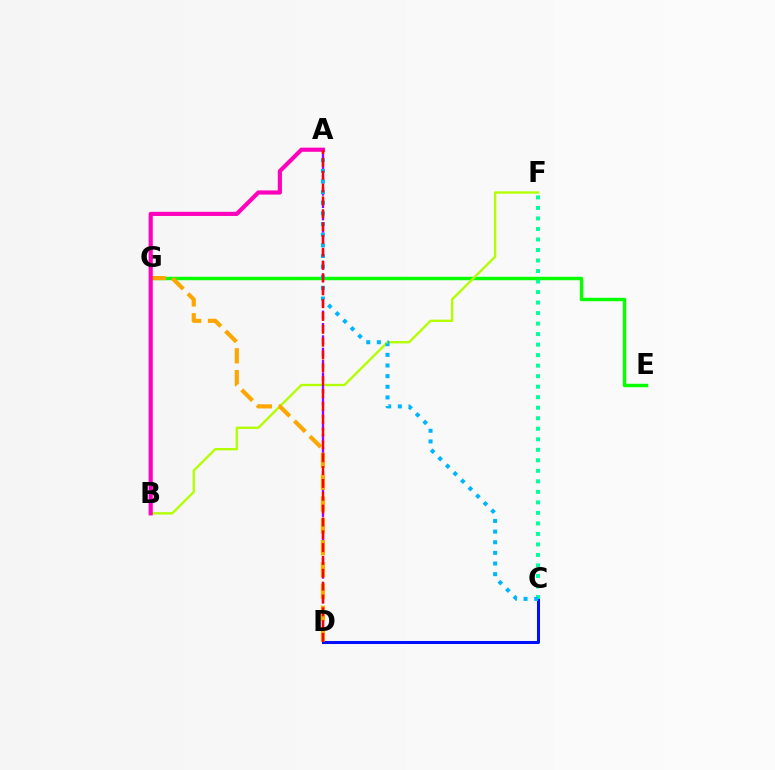{('C', 'D'): [{'color': '#0010ff', 'line_style': 'solid', 'thickness': 2.18}], ('E', 'G'): [{'color': '#08ff00', 'line_style': 'solid', 'thickness': 2.48}], ('B', 'F'): [{'color': '#b3ff00', 'line_style': 'solid', 'thickness': 1.7}], ('A', 'D'): [{'color': '#9b00ff', 'line_style': 'dashed', 'thickness': 1.68}, {'color': '#ff0000', 'line_style': 'dashed', 'thickness': 1.74}], ('C', 'F'): [{'color': '#00ff9d', 'line_style': 'dotted', 'thickness': 2.86}], ('D', 'G'): [{'color': '#ffa500', 'line_style': 'dashed', 'thickness': 2.97}], ('A', 'C'): [{'color': '#00b5ff', 'line_style': 'dotted', 'thickness': 2.89}], ('A', 'B'): [{'color': '#ff00bd', 'line_style': 'solid', 'thickness': 2.99}]}